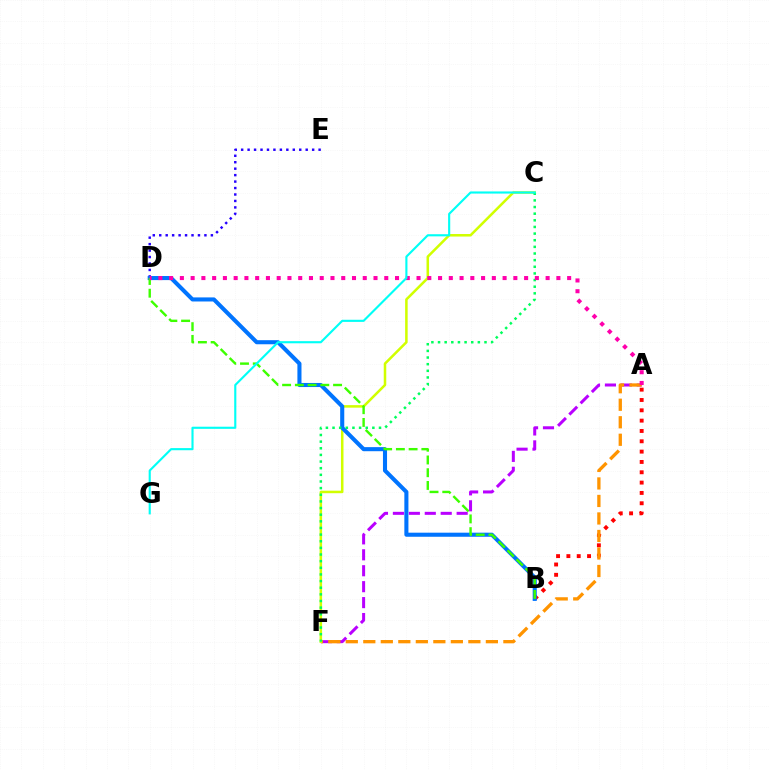{('A', 'B'): [{'color': '#ff0000', 'line_style': 'dotted', 'thickness': 2.81}], ('A', 'F'): [{'color': '#b900ff', 'line_style': 'dashed', 'thickness': 2.16}, {'color': '#ff9400', 'line_style': 'dashed', 'thickness': 2.38}], ('C', 'F'): [{'color': '#d1ff00', 'line_style': 'solid', 'thickness': 1.82}, {'color': '#00ff5c', 'line_style': 'dotted', 'thickness': 1.8}], ('D', 'E'): [{'color': '#2500ff', 'line_style': 'dotted', 'thickness': 1.75}], ('B', 'D'): [{'color': '#0074ff', 'line_style': 'solid', 'thickness': 2.94}, {'color': '#3dff00', 'line_style': 'dashed', 'thickness': 1.73}], ('A', 'D'): [{'color': '#ff00ac', 'line_style': 'dotted', 'thickness': 2.92}], ('C', 'G'): [{'color': '#00fff6', 'line_style': 'solid', 'thickness': 1.53}]}